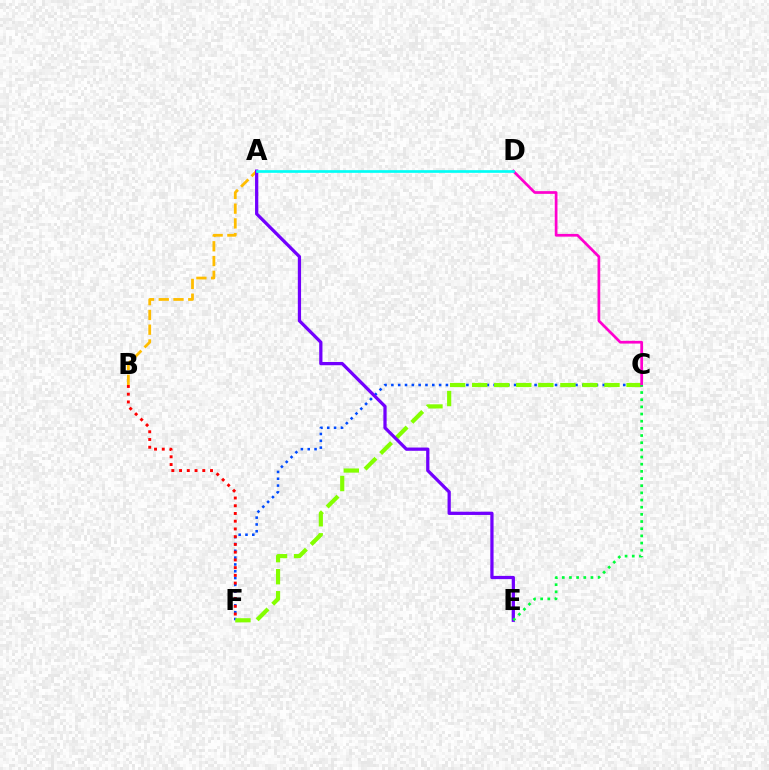{('A', 'B'): [{'color': '#ffbd00', 'line_style': 'dashed', 'thickness': 2.0}], ('C', 'F'): [{'color': '#004bff', 'line_style': 'dotted', 'thickness': 1.85}, {'color': '#84ff00', 'line_style': 'dashed', 'thickness': 3.0}], ('B', 'F'): [{'color': '#ff0000', 'line_style': 'dotted', 'thickness': 2.1}], ('A', 'E'): [{'color': '#7200ff', 'line_style': 'solid', 'thickness': 2.33}], ('C', 'D'): [{'color': '#ff00cf', 'line_style': 'solid', 'thickness': 1.95}], ('C', 'E'): [{'color': '#00ff39', 'line_style': 'dotted', 'thickness': 1.95}], ('A', 'D'): [{'color': '#00fff6', 'line_style': 'solid', 'thickness': 1.92}]}